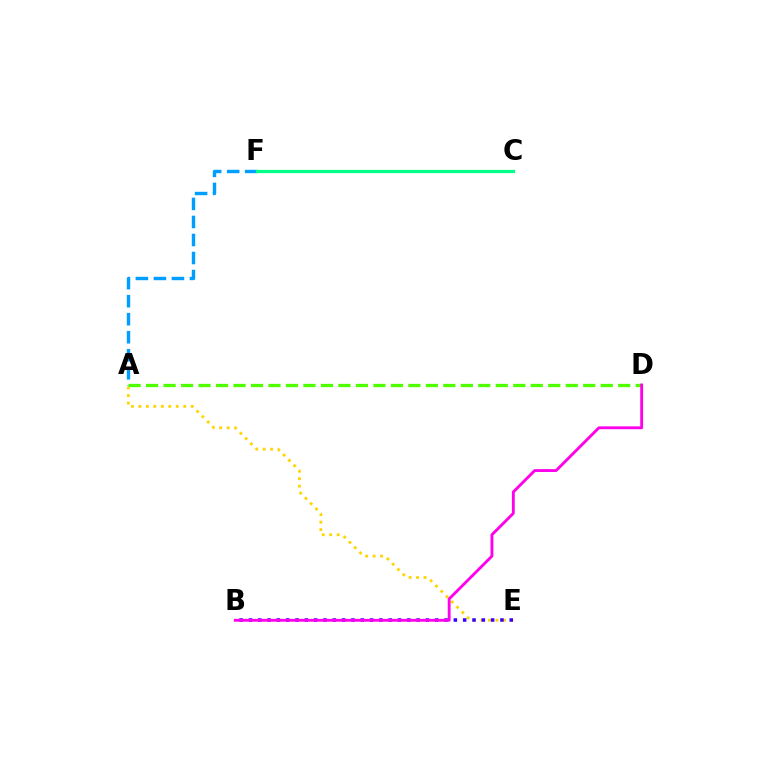{('C', 'F'): [{'color': '#ff0000', 'line_style': 'dotted', 'thickness': 1.86}, {'color': '#00ff86', 'line_style': 'solid', 'thickness': 2.33}], ('A', 'F'): [{'color': '#009eff', 'line_style': 'dashed', 'thickness': 2.45}], ('A', 'E'): [{'color': '#ffd500', 'line_style': 'dotted', 'thickness': 2.03}], ('B', 'E'): [{'color': '#3700ff', 'line_style': 'dotted', 'thickness': 2.53}], ('A', 'D'): [{'color': '#4fff00', 'line_style': 'dashed', 'thickness': 2.38}], ('B', 'D'): [{'color': '#ff00ed', 'line_style': 'solid', 'thickness': 2.06}]}